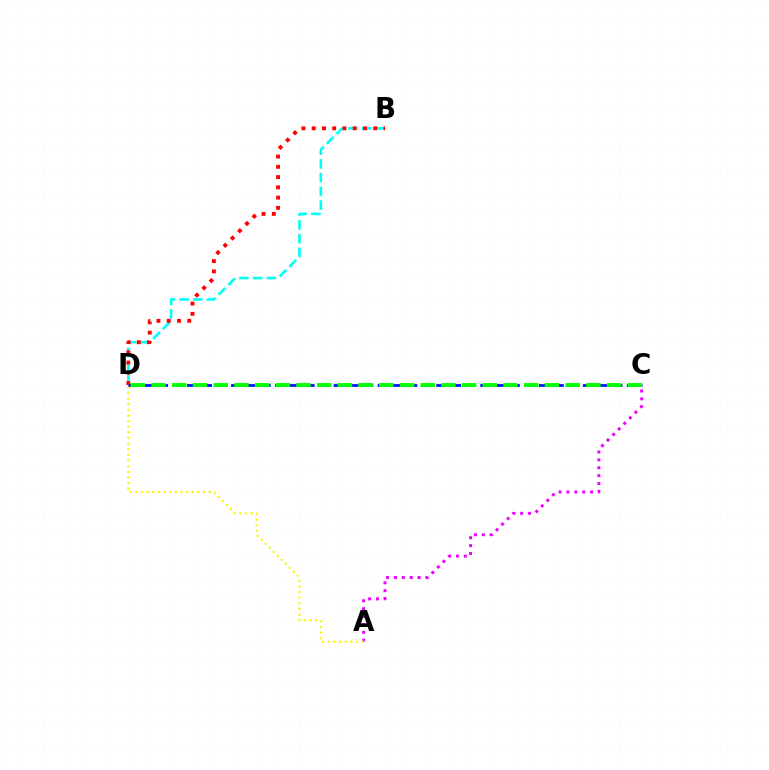{('A', 'C'): [{'color': '#ee00ff', 'line_style': 'dotted', 'thickness': 2.14}], ('A', 'D'): [{'color': '#fcf500', 'line_style': 'dotted', 'thickness': 1.53}], ('B', 'D'): [{'color': '#00fff6', 'line_style': 'dashed', 'thickness': 1.87}, {'color': '#ff0000', 'line_style': 'dotted', 'thickness': 2.79}], ('C', 'D'): [{'color': '#0010ff', 'line_style': 'dashed', 'thickness': 1.99}, {'color': '#08ff00', 'line_style': 'dashed', 'thickness': 2.81}]}